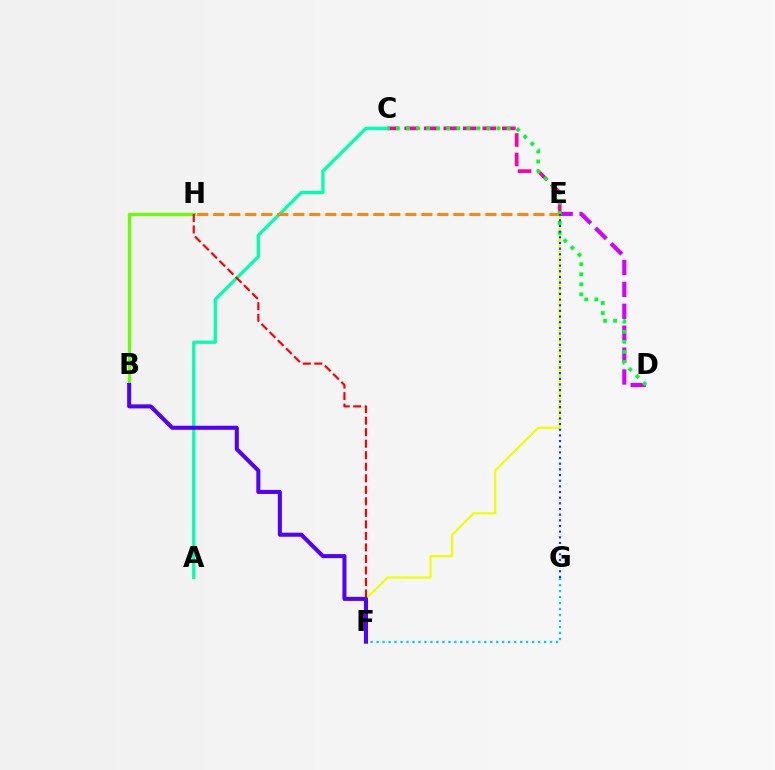{('E', 'F'): [{'color': '#eeff00', 'line_style': 'solid', 'thickness': 1.56}], ('C', 'E'): [{'color': '#ff00a0', 'line_style': 'dashed', 'thickness': 2.65}], ('D', 'E'): [{'color': '#d600ff', 'line_style': 'dashed', 'thickness': 2.98}], ('A', 'C'): [{'color': '#00ffaf', 'line_style': 'solid', 'thickness': 2.35}], ('E', 'H'): [{'color': '#ff8800', 'line_style': 'dashed', 'thickness': 2.17}], ('C', 'D'): [{'color': '#00ff27', 'line_style': 'dotted', 'thickness': 2.73}], ('B', 'H'): [{'color': '#66ff00', 'line_style': 'solid', 'thickness': 2.39}], ('E', 'G'): [{'color': '#003fff', 'line_style': 'dotted', 'thickness': 1.54}], ('F', 'G'): [{'color': '#00c7ff', 'line_style': 'dotted', 'thickness': 1.63}], ('F', 'H'): [{'color': '#ff0000', 'line_style': 'dashed', 'thickness': 1.57}], ('B', 'F'): [{'color': '#4f00ff', 'line_style': 'solid', 'thickness': 2.91}]}